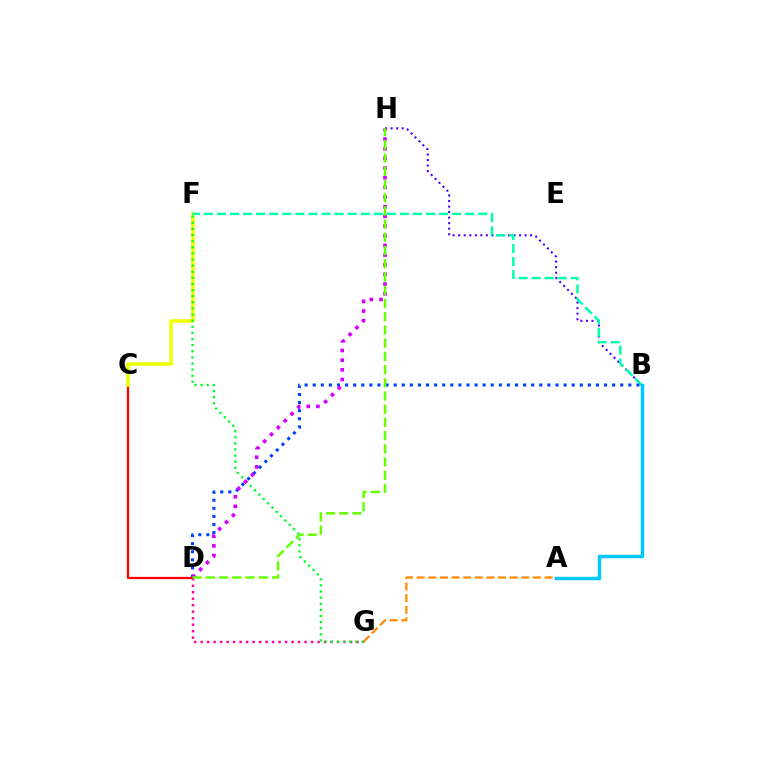{('D', 'G'): [{'color': '#ff00a0', 'line_style': 'dotted', 'thickness': 1.76}], ('C', 'D'): [{'color': '#ff0000', 'line_style': 'solid', 'thickness': 1.63}], ('B', 'H'): [{'color': '#4f00ff', 'line_style': 'dotted', 'thickness': 1.5}], ('C', 'F'): [{'color': '#eeff00', 'line_style': 'solid', 'thickness': 2.57}], ('A', 'G'): [{'color': '#ff8800', 'line_style': 'dashed', 'thickness': 1.58}], ('B', 'F'): [{'color': '#00ffaf', 'line_style': 'dashed', 'thickness': 1.77}], ('F', 'G'): [{'color': '#00ff27', 'line_style': 'dotted', 'thickness': 1.66}], ('A', 'B'): [{'color': '#00c7ff', 'line_style': 'solid', 'thickness': 2.5}], ('B', 'D'): [{'color': '#003fff', 'line_style': 'dotted', 'thickness': 2.2}], ('D', 'H'): [{'color': '#d600ff', 'line_style': 'dotted', 'thickness': 2.63}, {'color': '#66ff00', 'line_style': 'dashed', 'thickness': 1.8}]}